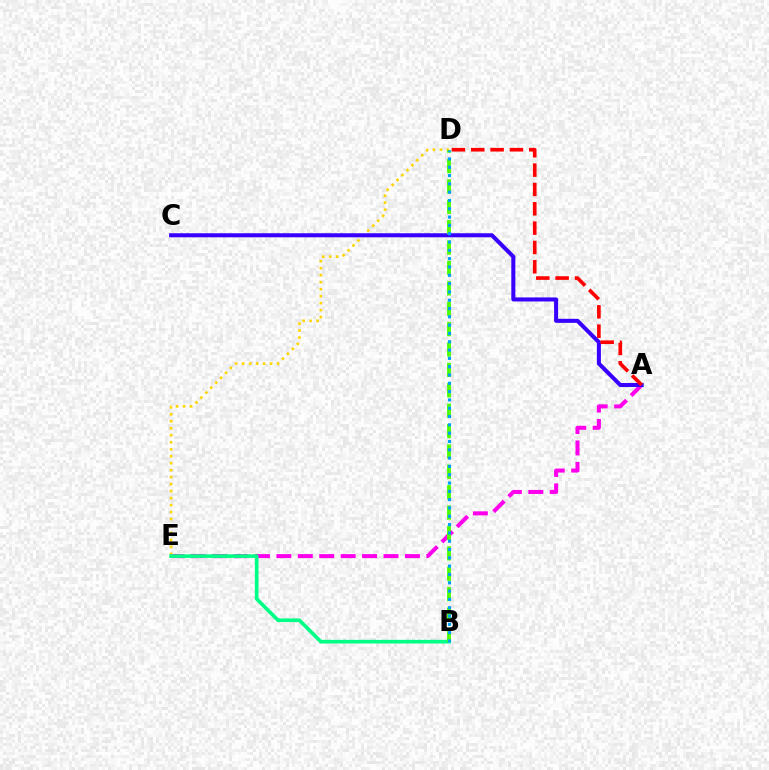{('D', 'E'): [{'color': '#ffd500', 'line_style': 'dotted', 'thickness': 1.9}], ('A', 'E'): [{'color': '#ff00ed', 'line_style': 'dashed', 'thickness': 2.91}], ('A', 'C'): [{'color': '#3700ff', 'line_style': 'solid', 'thickness': 2.91}], ('A', 'D'): [{'color': '#ff0000', 'line_style': 'dashed', 'thickness': 2.63}], ('B', 'E'): [{'color': '#00ff86', 'line_style': 'solid', 'thickness': 2.63}], ('B', 'D'): [{'color': '#4fff00', 'line_style': 'dashed', 'thickness': 2.77}, {'color': '#009eff', 'line_style': 'dotted', 'thickness': 2.26}]}